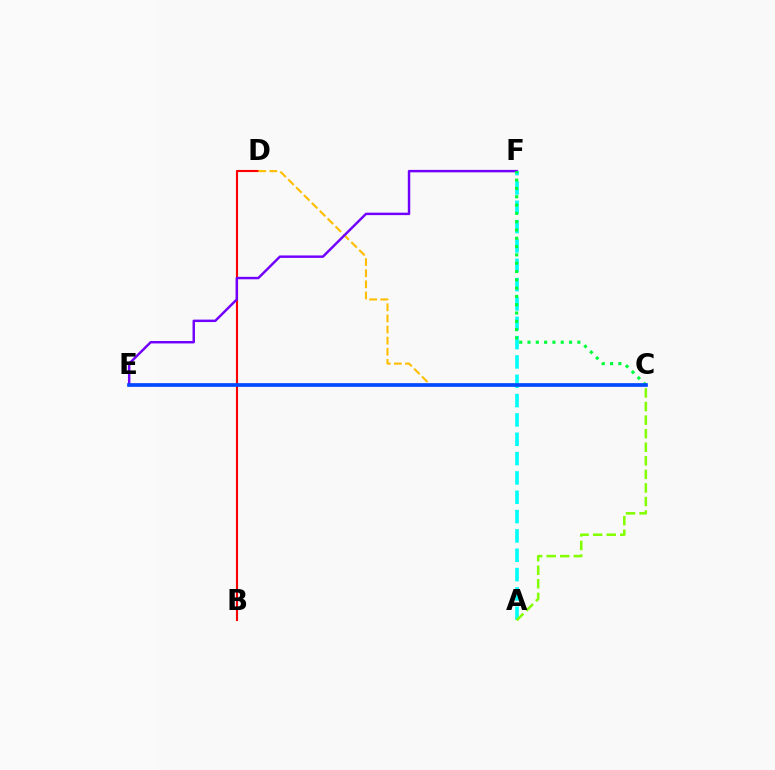{('C', 'E'): [{'color': '#ff00cf', 'line_style': 'solid', 'thickness': 1.68}, {'color': '#004bff', 'line_style': 'solid', 'thickness': 2.64}], ('A', 'F'): [{'color': '#00fff6', 'line_style': 'dashed', 'thickness': 2.63}], ('B', 'D'): [{'color': '#ff0000', 'line_style': 'solid', 'thickness': 1.53}], ('C', 'D'): [{'color': '#ffbd00', 'line_style': 'dashed', 'thickness': 1.51}], ('E', 'F'): [{'color': '#7200ff', 'line_style': 'solid', 'thickness': 1.77}], ('C', 'F'): [{'color': '#00ff39', 'line_style': 'dotted', 'thickness': 2.26}], ('A', 'C'): [{'color': '#84ff00', 'line_style': 'dashed', 'thickness': 1.84}]}